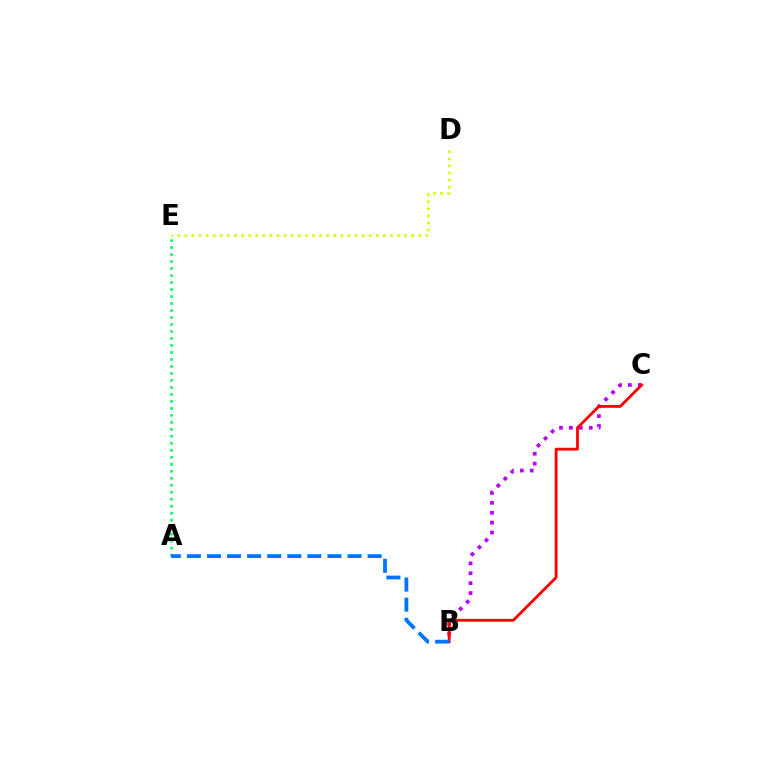{('B', 'C'): [{'color': '#b900ff', 'line_style': 'dotted', 'thickness': 2.69}, {'color': '#ff0000', 'line_style': 'solid', 'thickness': 2.03}], ('D', 'E'): [{'color': '#d1ff00', 'line_style': 'dotted', 'thickness': 1.93}], ('A', 'E'): [{'color': '#00ff5c', 'line_style': 'dotted', 'thickness': 1.9}], ('A', 'B'): [{'color': '#0074ff', 'line_style': 'dashed', 'thickness': 2.73}]}